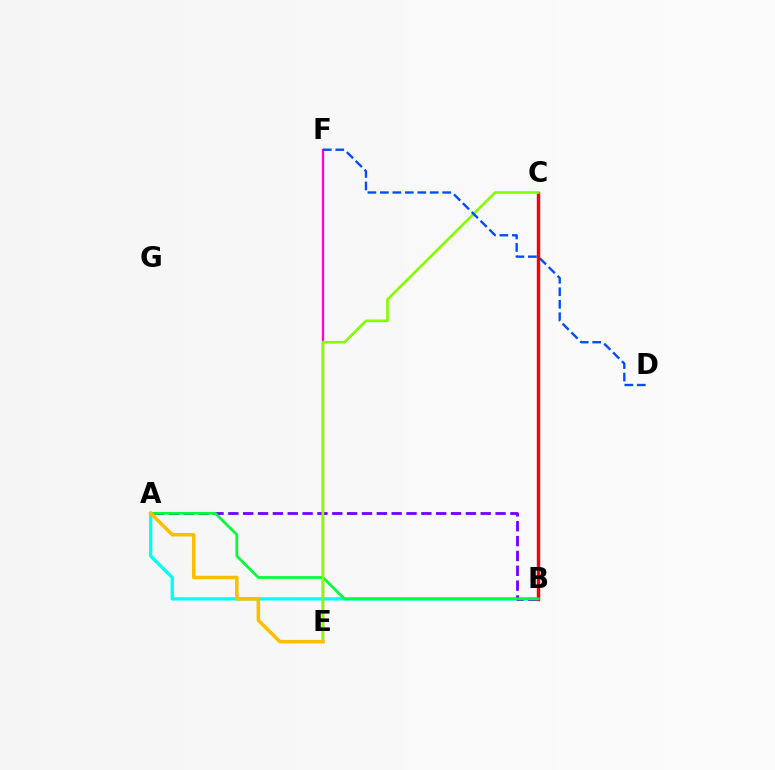{('A', 'B'): [{'color': '#00fff6', 'line_style': 'solid', 'thickness': 2.35}, {'color': '#7200ff', 'line_style': 'dashed', 'thickness': 2.02}, {'color': '#00ff39', 'line_style': 'solid', 'thickness': 1.96}], ('E', 'F'): [{'color': '#ff00cf', 'line_style': 'solid', 'thickness': 1.61}], ('B', 'C'): [{'color': '#ff0000', 'line_style': 'solid', 'thickness': 2.44}], ('C', 'E'): [{'color': '#84ff00', 'line_style': 'solid', 'thickness': 1.93}], ('D', 'F'): [{'color': '#004bff', 'line_style': 'dashed', 'thickness': 1.69}], ('A', 'E'): [{'color': '#ffbd00', 'line_style': 'solid', 'thickness': 2.53}]}